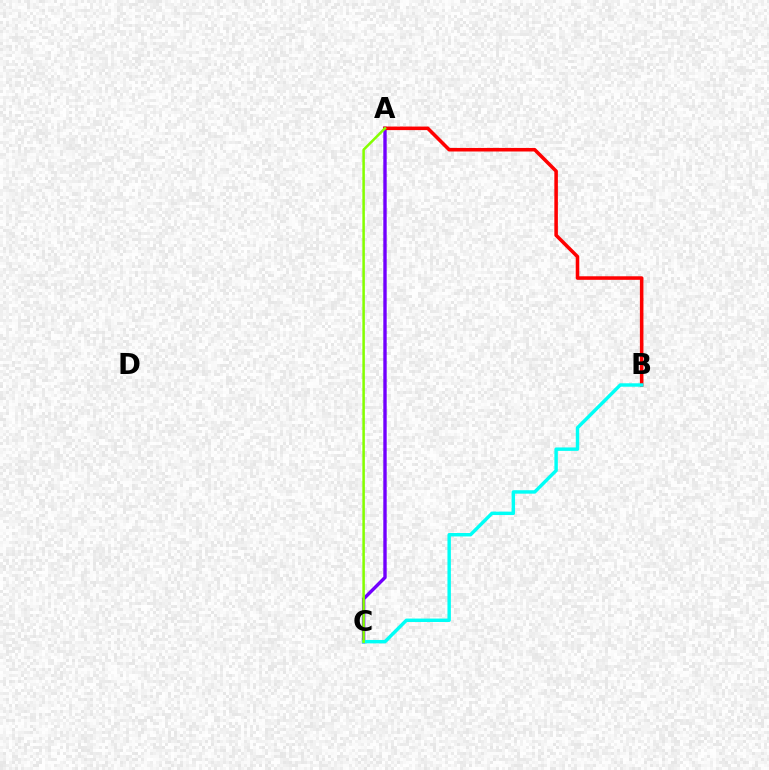{('A', 'C'): [{'color': '#7200ff', 'line_style': 'solid', 'thickness': 2.44}, {'color': '#84ff00', 'line_style': 'solid', 'thickness': 1.82}], ('A', 'B'): [{'color': '#ff0000', 'line_style': 'solid', 'thickness': 2.55}], ('B', 'C'): [{'color': '#00fff6', 'line_style': 'solid', 'thickness': 2.47}]}